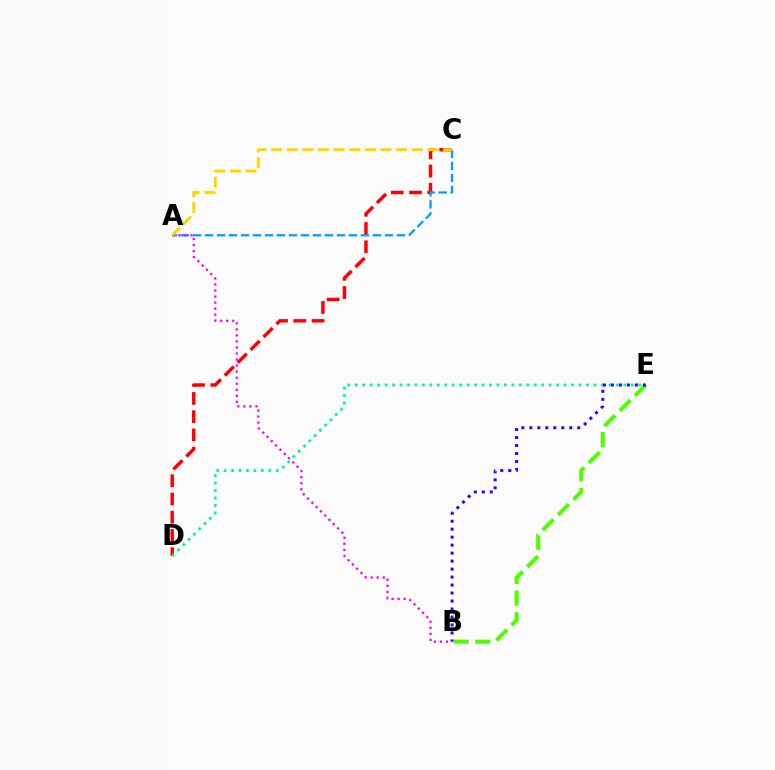{('C', 'D'): [{'color': '#ff0000', 'line_style': 'dashed', 'thickness': 2.48}], ('B', 'E'): [{'color': '#4fff00', 'line_style': 'dashed', 'thickness': 2.94}, {'color': '#3700ff', 'line_style': 'dotted', 'thickness': 2.17}], ('D', 'E'): [{'color': '#00ff86', 'line_style': 'dotted', 'thickness': 2.03}], ('A', 'C'): [{'color': '#009eff', 'line_style': 'dashed', 'thickness': 1.63}, {'color': '#ffd500', 'line_style': 'dashed', 'thickness': 2.12}], ('A', 'B'): [{'color': '#ff00ed', 'line_style': 'dotted', 'thickness': 1.64}]}